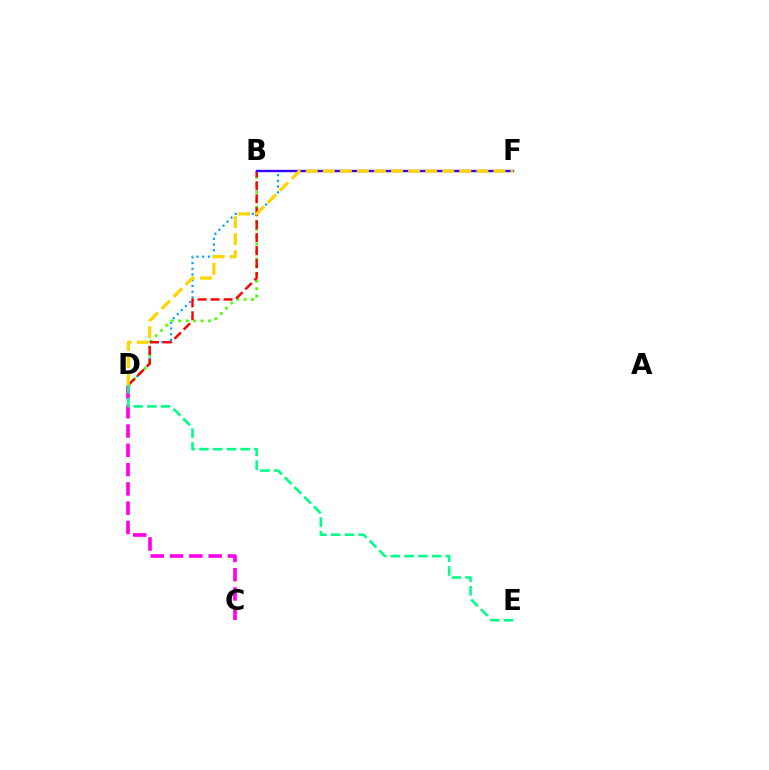{('D', 'F'): [{'color': '#009eff', 'line_style': 'dotted', 'thickness': 1.55}, {'color': '#ffd500', 'line_style': 'dashed', 'thickness': 2.32}], ('B', 'D'): [{'color': '#4fff00', 'line_style': 'dotted', 'thickness': 2.02}, {'color': '#ff0000', 'line_style': 'dashed', 'thickness': 1.76}], ('C', 'D'): [{'color': '#ff00ed', 'line_style': 'dashed', 'thickness': 2.62}], ('B', 'F'): [{'color': '#3700ff', 'line_style': 'solid', 'thickness': 1.69}], ('D', 'E'): [{'color': '#00ff86', 'line_style': 'dashed', 'thickness': 1.86}]}